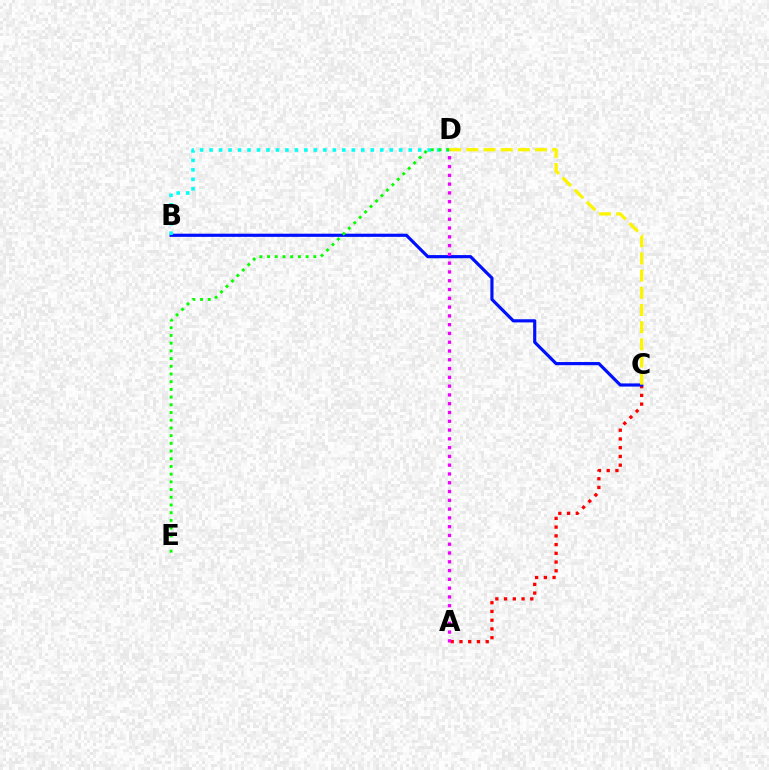{('A', 'C'): [{'color': '#ff0000', 'line_style': 'dotted', 'thickness': 2.37}], ('B', 'C'): [{'color': '#0010ff', 'line_style': 'solid', 'thickness': 2.28}], ('B', 'D'): [{'color': '#00fff6', 'line_style': 'dotted', 'thickness': 2.58}], ('C', 'D'): [{'color': '#fcf500', 'line_style': 'dashed', 'thickness': 2.33}], ('D', 'E'): [{'color': '#08ff00', 'line_style': 'dotted', 'thickness': 2.09}], ('A', 'D'): [{'color': '#ee00ff', 'line_style': 'dotted', 'thickness': 2.39}]}